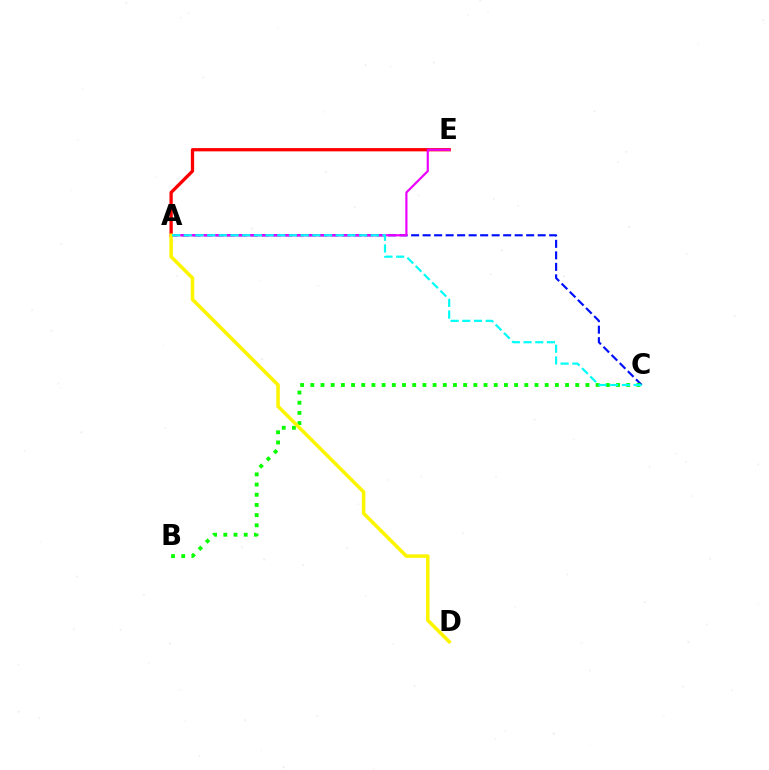{('A', 'C'): [{'color': '#0010ff', 'line_style': 'dashed', 'thickness': 1.56}, {'color': '#00fff6', 'line_style': 'dashed', 'thickness': 1.59}], ('B', 'C'): [{'color': '#08ff00', 'line_style': 'dotted', 'thickness': 2.77}], ('A', 'E'): [{'color': '#ff0000', 'line_style': 'solid', 'thickness': 2.36}, {'color': '#ee00ff', 'line_style': 'solid', 'thickness': 1.57}], ('A', 'D'): [{'color': '#fcf500', 'line_style': 'solid', 'thickness': 2.56}]}